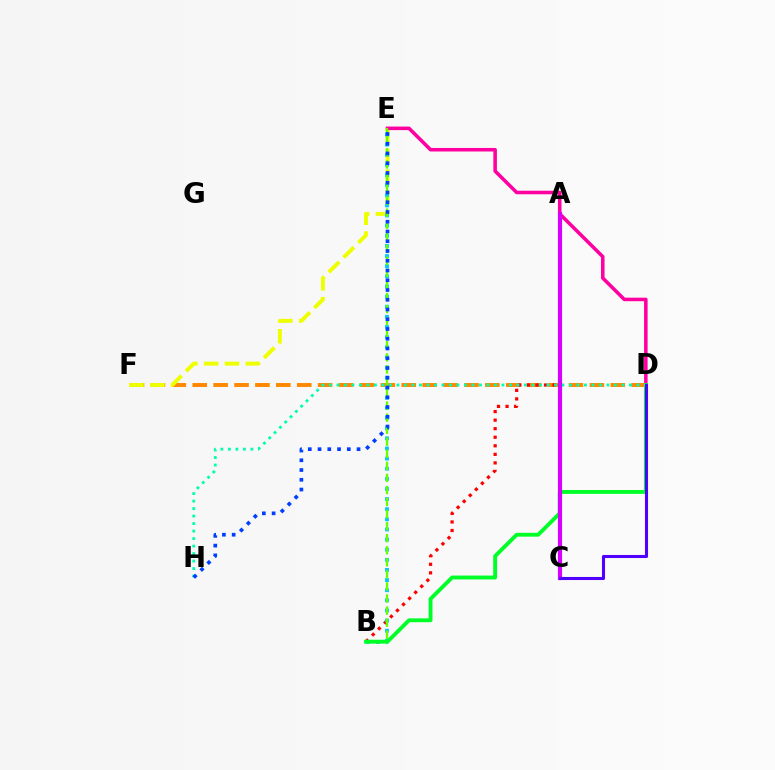{('D', 'F'): [{'color': '#ff8800', 'line_style': 'dashed', 'thickness': 2.84}], ('A', 'B'): [{'color': '#ff0000', 'line_style': 'dotted', 'thickness': 2.32}], ('E', 'F'): [{'color': '#eeff00', 'line_style': 'dashed', 'thickness': 2.84}], ('B', 'E'): [{'color': '#00c7ff', 'line_style': 'dotted', 'thickness': 2.75}, {'color': '#66ff00', 'line_style': 'dashed', 'thickness': 1.64}], ('D', 'E'): [{'color': '#ff00a0', 'line_style': 'solid', 'thickness': 2.56}], ('B', 'D'): [{'color': '#00ff27', 'line_style': 'solid', 'thickness': 2.78}], ('D', 'H'): [{'color': '#00ffaf', 'line_style': 'dotted', 'thickness': 2.04}], ('A', 'C'): [{'color': '#d600ff', 'line_style': 'solid', 'thickness': 2.99}], ('E', 'H'): [{'color': '#003fff', 'line_style': 'dotted', 'thickness': 2.65}], ('C', 'D'): [{'color': '#4f00ff', 'line_style': 'solid', 'thickness': 2.22}]}